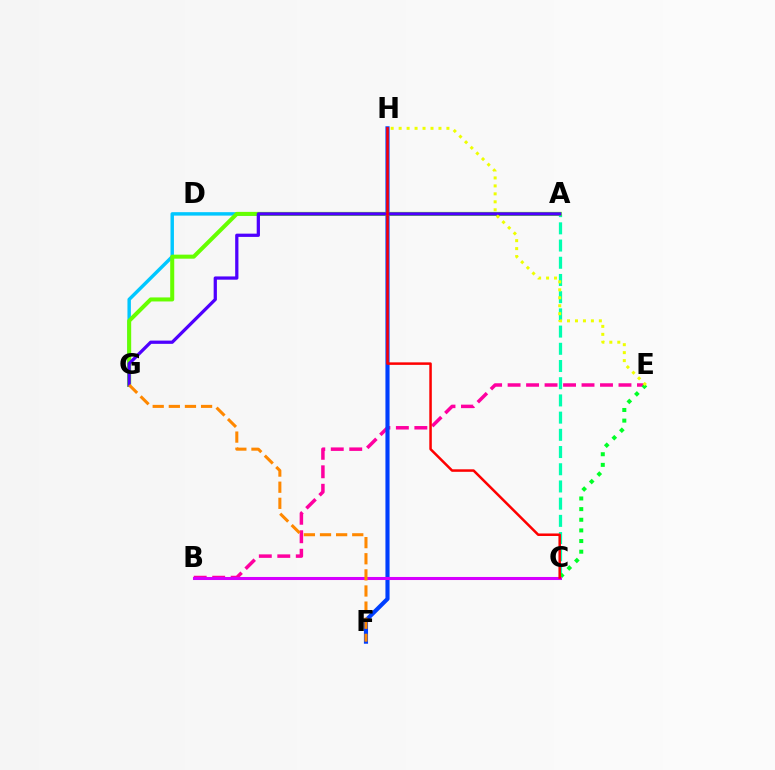{('B', 'E'): [{'color': '#ff00a0', 'line_style': 'dashed', 'thickness': 2.51}], ('A', 'C'): [{'color': '#00ffaf', 'line_style': 'dashed', 'thickness': 2.34}], ('F', 'H'): [{'color': '#003fff', 'line_style': 'solid', 'thickness': 2.97}], ('A', 'G'): [{'color': '#00c7ff', 'line_style': 'solid', 'thickness': 2.48}, {'color': '#66ff00', 'line_style': 'solid', 'thickness': 2.91}, {'color': '#4f00ff', 'line_style': 'solid', 'thickness': 2.34}], ('C', 'E'): [{'color': '#00ff27', 'line_style': 'dotted', 'thickness': 2.89}], ('E', 'H'): [{'color': '#eeff00', 'line_style': 'dotted', 'thickness': 2.16}], ('B', 'C'): [{'color': '#d600ff', 'line_style': 'solid', 'thickness': 2.2}], ('F', 'G'): [{'color': '#ff8800', 'line_style': 'dashed', 'thickness': 2.19}], ('C', 'H'): [{'color': '#ff0000', 'line_style': 'solid', 'thickness': 1.81}]}